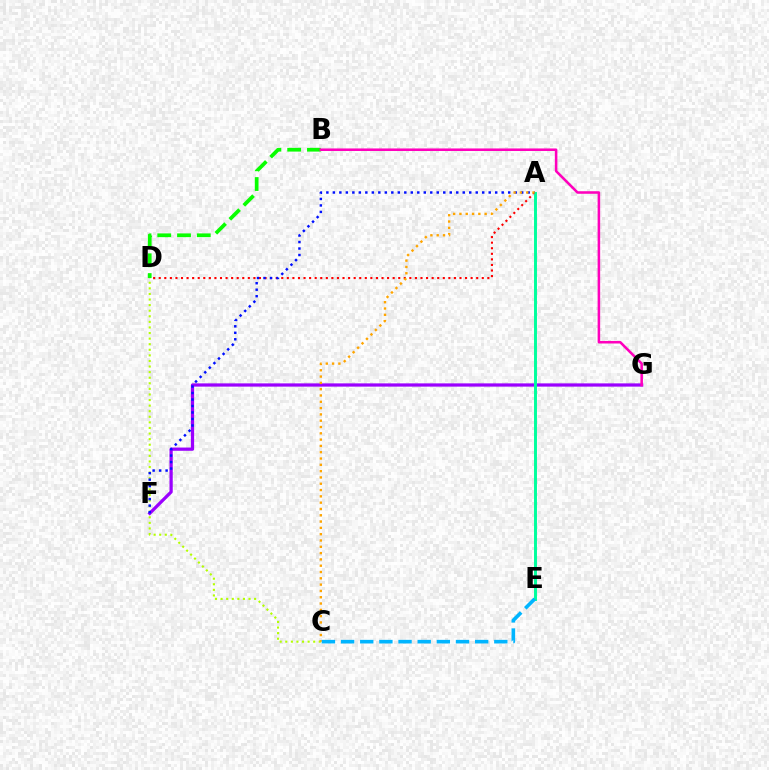{('C', 'D'): [{'color': '#b3ff00', 'line_style': 'dotted', 'thickness': 1.52}], ('A', 'D'): [{'color': '#ff0000', 'line_style': 'dotted', 'thickness': 1.51}], ('F', 'G'): [{'color': '#9b00ff', 'line_style': 'solid', 'thickness': 2.33}], ('B', 'D'): [{'color': '#08ff00', 'line_style': 'dashed', 'thickness': 2.69}], ('A', 'E'): [{'color': '#00ff9d', 'line_style': 'solid', 'thickness': 2.12}], ('A', 'F'): [{'color': '#0010ff', 'line_style': 'dotted', 'thickness': 1.76}], ('A', 'C'): [{'color': '#ffa500', 'line_style': 'dotted', 'thickness': 1.71}], ('B', 'G'): [{'color': '#ff00bd', 'line_style': 'solid', 'thickness': 1.83}], ('C', 'E'): [{'color': '#00b5ff', 'line_style': 'dashed', 'thickness': 2.6}]}